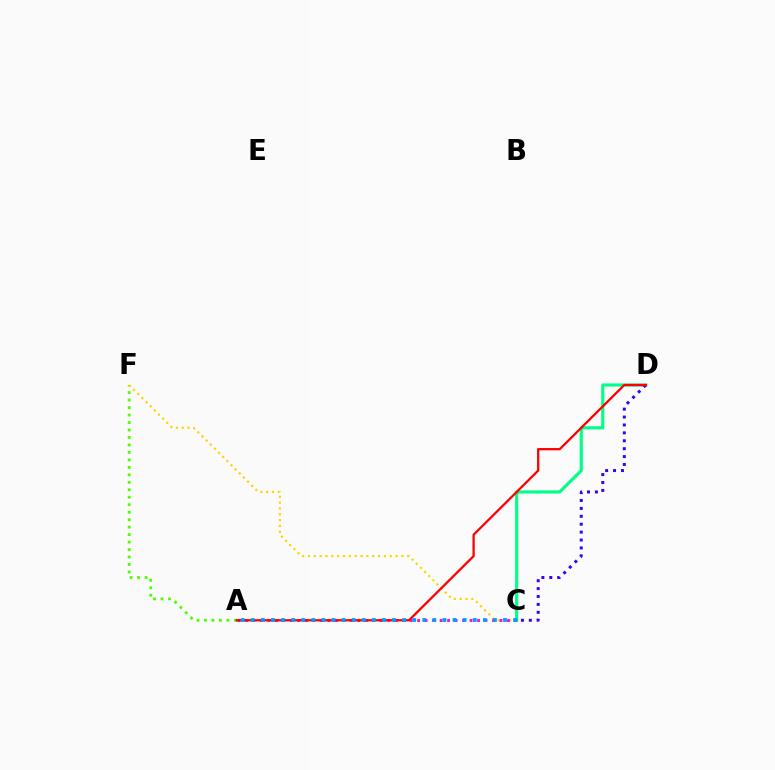{('A', 'F'): [{'color': '#4fff00', 'line_style': 'dotted', 'thickness': 2.03}], ('C', 'F'): [{'color': '#ffd500', 'line_style': 'dotted', 'thickness': 1.59}], ('C', 'D'): [{'color': '#00ff86', 'line_style': 'solid', 'thickness': 2.27}, {'color': '#3700ff', 'line_style': 'dotted', 'thickness': 2.15}], ('A', 'C'): [{'color': '#ff00ed', 'line_style': 'dotted', 'thickness': 2.03}, {'color': '#009eff', 'line_style': 'dotted', 'thickness': 2.74}], ('A', 'D'): [{'color': '#ff0000', 'line_style': 'solid', 'thickness': 1.64}]}